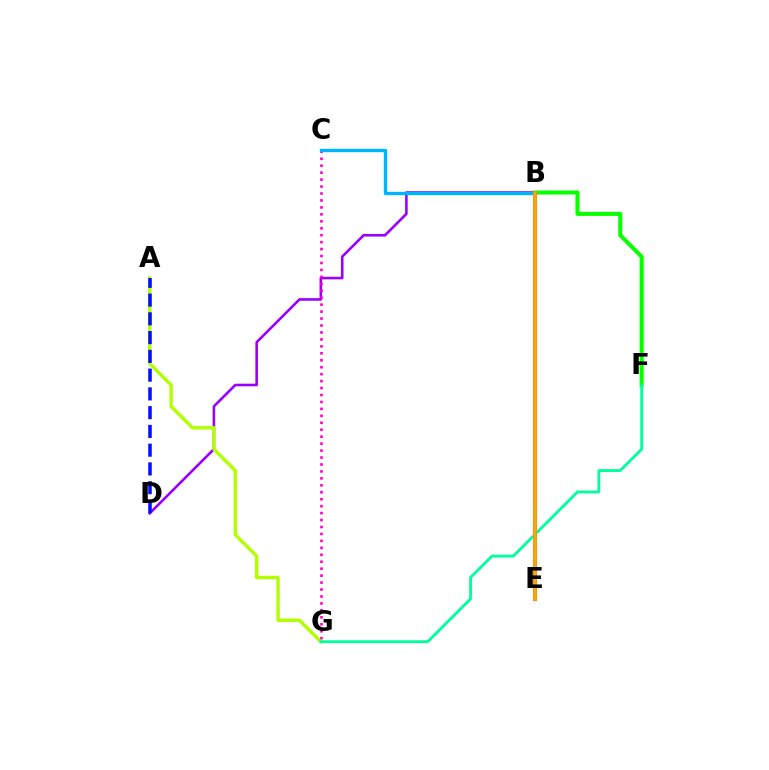{('B', 'D'): [{'color': '#9b00ff', 'line_style': 'solid', 'thickness': 1.87}], ('B', 'F'): [{'color': '#08ff00', 'line_style': 'solid', 'thickness': 2.91}], ('A', 'G'): [{'color': '#b3ff00', 'line_style': 'solid', 'thickness': 2.45}], ('C', 'G'): [{'color': '#ff00bd', 'line_style': 'dotted', 'thickness': 1.89}], ('F', 'G'): [{'color': '#00ff9d', 'line_style': 'solid', 'thickness': 2.04}], ('B', 'C'): [{'color': '#00b5ff', 'line_style': 'solid', 'thickness': 2.43}], ('A', 'D'): [{'color': '#0010ff', 'line_style': 'dashed', 'thickness': 2.55}], ('B', 'E'): [{'color': '#ff0000', 'line_style': 'solid', 'thickness': 2.71}, {'color': '#ffa500', 'line_style': 'solid', 'thickness': 2.67}]}